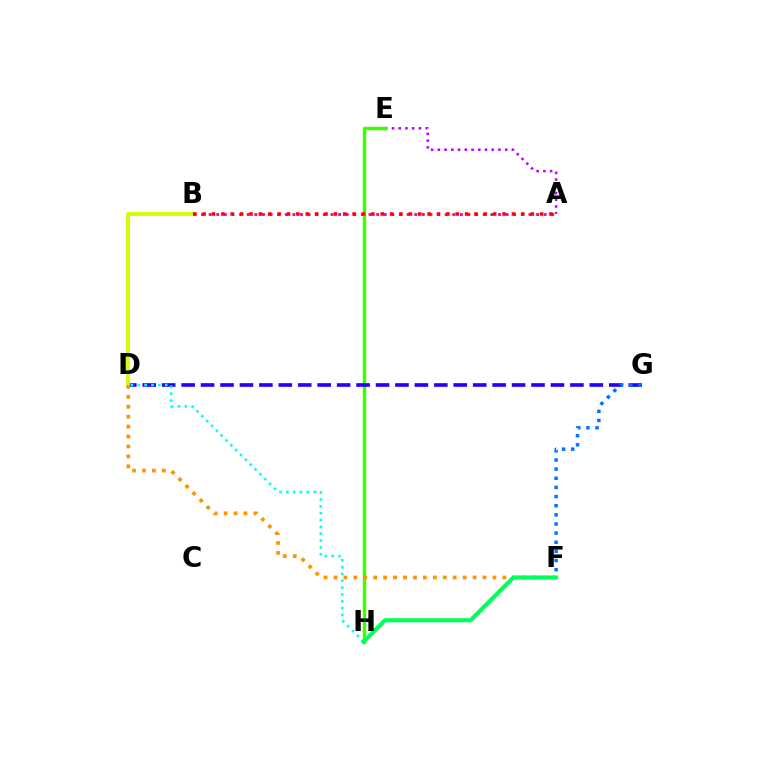{('A', 'B'): [{'color': '#ff00ac', 'line_style': 'dotted', 'thickness': 2.07}, {'color': '#ff0000', 'line_style': 'dotted', 'thickness': 2.55}], ('A', 'E'): [{'color': '#b900ff', 'line_style': 'dotted', 'thickness': 1.83}], ('E', 'H'): [{'color': '#3dff00', 'line_style': 'solid', 'thickness': 2.5}], ('D', 'G'): [{'color': '#2500ff', 'line_style': 'dashed', 'thickness': 2.64}], ('D', 'H'): [{'color': '#00fff6', 'line_style': 'dotted', 'thickness': 1.86}], ('B', 'D'): [{'color': '#d1ff00', 'line_style': 'solid', 'thickness': 2.73}], ('F', 'G'): [{'color': '#0074ff', 'line_style': 'dotted', 'thickness': 2.48}], ('D', 'F'): [{'color': '#ff9400', 'line_style': 'dotted', 'thickness': 2.7}], ('F', 'H'): [{'color': '#00ff5c', 'line_style': 'solid', 'thickness': 2.95}]}